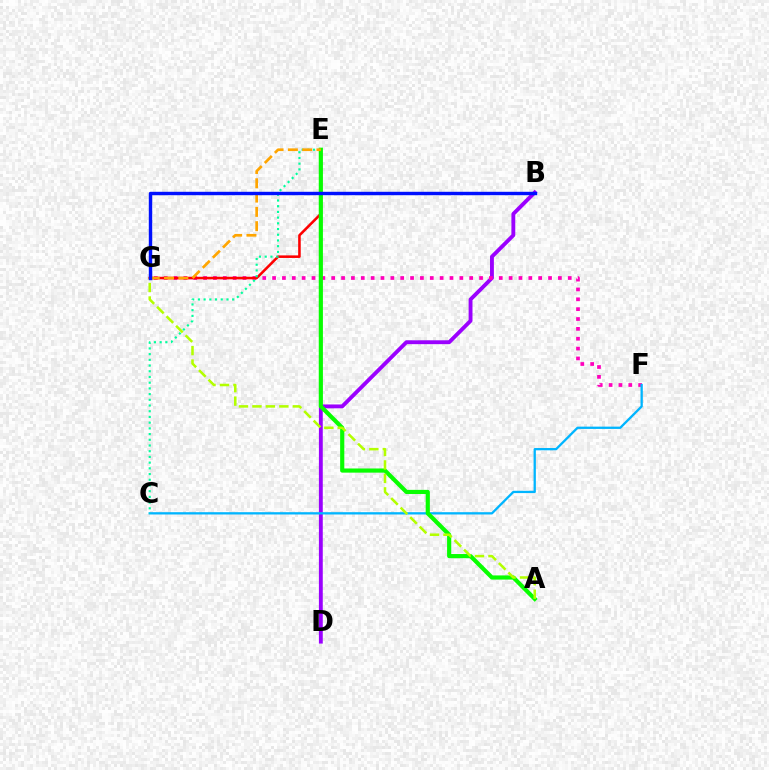{('B', 'D'): [{'color': '#9b00ff', 'line_style': 'solid', 'thickness': 2.78}], ('F', 'G'): [{'color': '#ff00bd', 'line_style': 'dotted', 'thickness': 2.68}], ('E', 'G'): [{'color': '#ff0000', 'line_style': 'solid', 'thickness': 1.84}, {'color': '#ffa500', 'line_style': 'dashed', 'thickness': 1.94}], ('C', 'F'): [{'color': '#00b5ff', 'line_style': 'solid', 'thickness': 1.65}], ('C', 'E'): [{'color': '#00ff9d', 'line_style': 'dotted', 'thickness': 1.55}], ('A', 'E'): [{'color': '#08ff00', 'line_style': 'solid', 'thickness': 3.0}], ('A', 'G'): [{'color': '#b3ff00', 'line_style': 'dashed', 'thickness': 1.83}], ('B', 'G'): [{'color': '#0010ff', 'line_style': 'solid', 'thickness': 2.46}]}